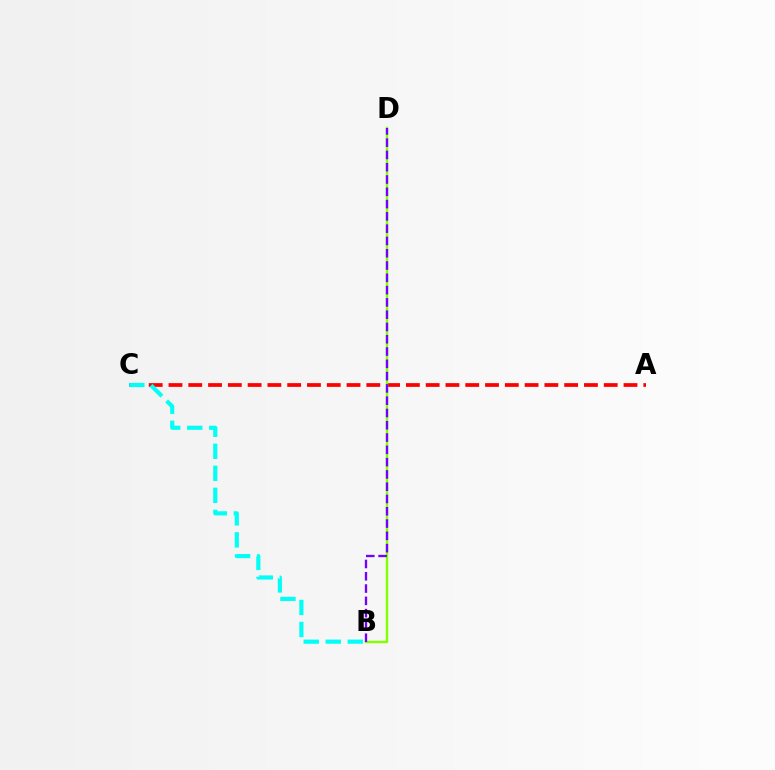{('A', 'C'): [{'color': '#ff0000', 'line_style': 'dashed', 'thickness': 2.69}], ('B', 'D'): [{'color': '#84ff00', 'line_style': 'solid', 'thickness': 1.77}, {'color': '#7200ff', 'line_style': 'dashed', 'thickness': 1.67}], ('B', 'C'): [{'color': '#00fff6', 'line_style': 'dashed', 'thickness': 2.99}]}